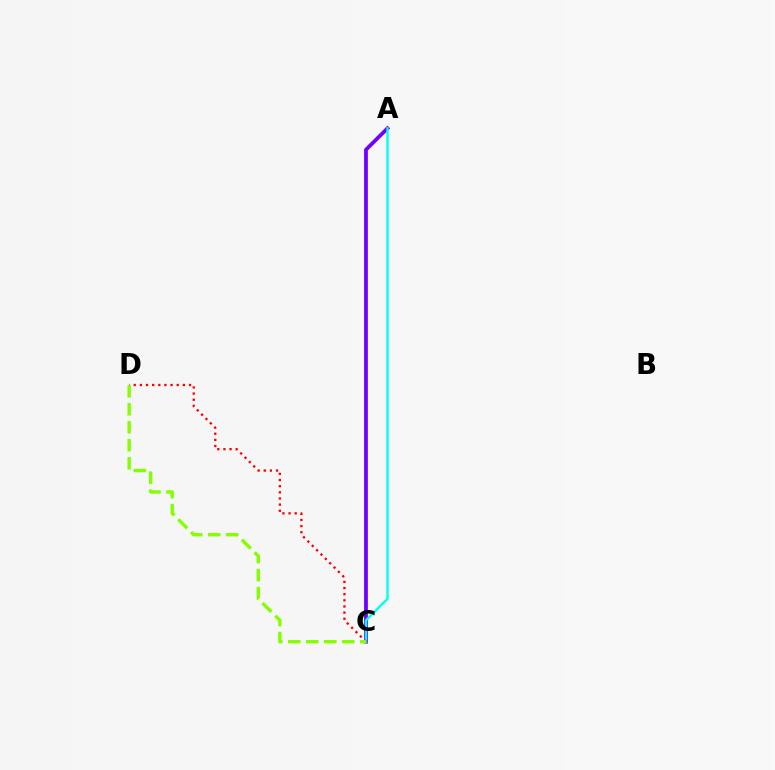{('A', 'C'): [{'color': '#7200ff', 'line_style': 'solid', 'thickness': 2.72}, {'color': '#00fff6', 'line_style': 'solid', 'thickness': 1.7}], ('C', 'D'): [{'color': '#ff0000', 'line_style': 'dotted', 'thickness': 1.67}, {'color': '#84ff00', 'line_style': 'dashed', 'thickness': 2.44}]}